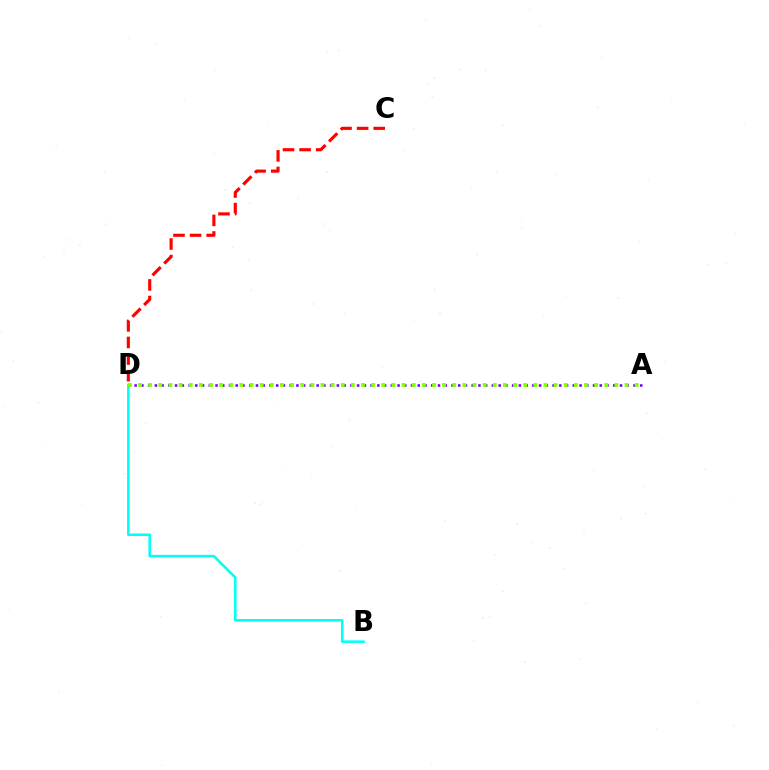{('B', 'D'): [{'color': '#00fff6', 'line_style': 'solid', 'thickness': 1.84}], ('A', 'D'): [{'color': '#7200ff', 'line_style': 'dotted', 'thickness': 1.83}, {'color': '#84ff00', 'line_style': 'dotted', 'thickness': 2.75}], ('C', 'D'): [{'color': '#ff0000', 'line_style': 'dashed', 'thickness': 2.25}]}